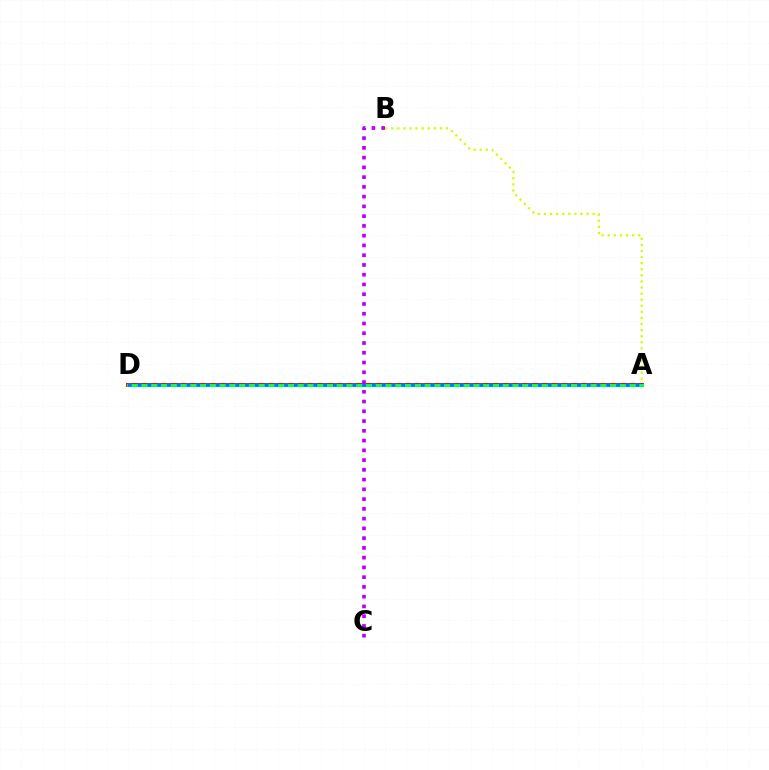{('A', 'B'): [{'color': '#d1ff00', 'line_style': 'dotted', 'thickness': 1.65}], ('A', 'D'): [{'color': '#ff0000', 'line_style': 'solid', 'thickness': 2.89}, {'color': '#00ff5c', 'line_style': 'solid', 'thickness': 2.25}, {'color': '#0074ff', 'line_style': 'dotted', 'thickness': 2.65}], ('B', 'C'): [{'color': '#b900ff', 'line_style': 'dotted', 'thickness': 2.65}]}